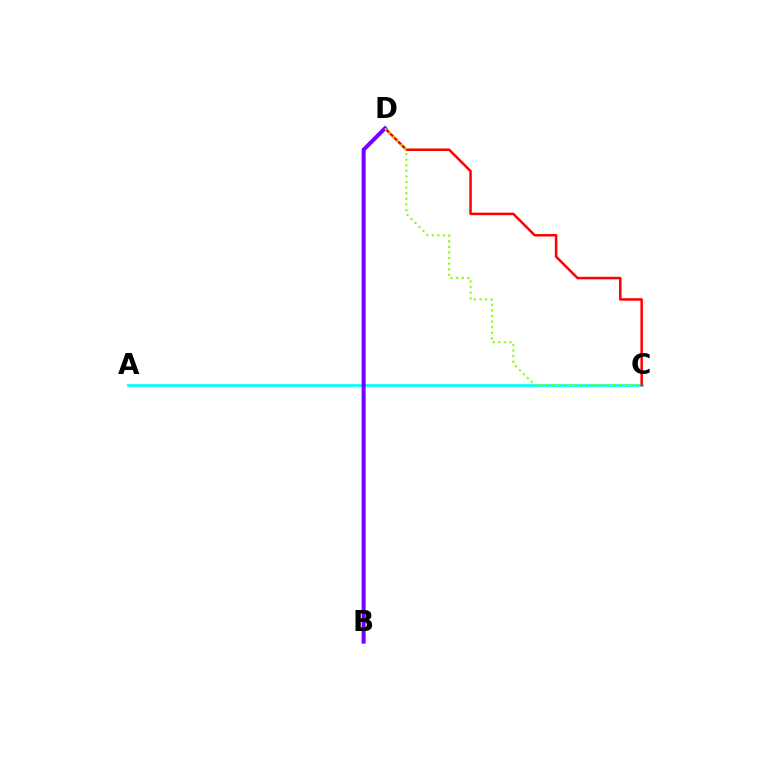{('A', 'C'): [{'color': '#00fff6', 'line_style': 'solid', 'thickness': 1.94}], ('C', 'D'): [{'color': '#ff0000', 'line_style': 'solid', 'thickness': 1.8}, {'color': '#84ff00', 'line_style': 'dotted', 'thickness': 1.52}], ('B', 'D'): [{'color': '#7200ff', 'line_style': 'solid', 'thickness': 2.87}]}